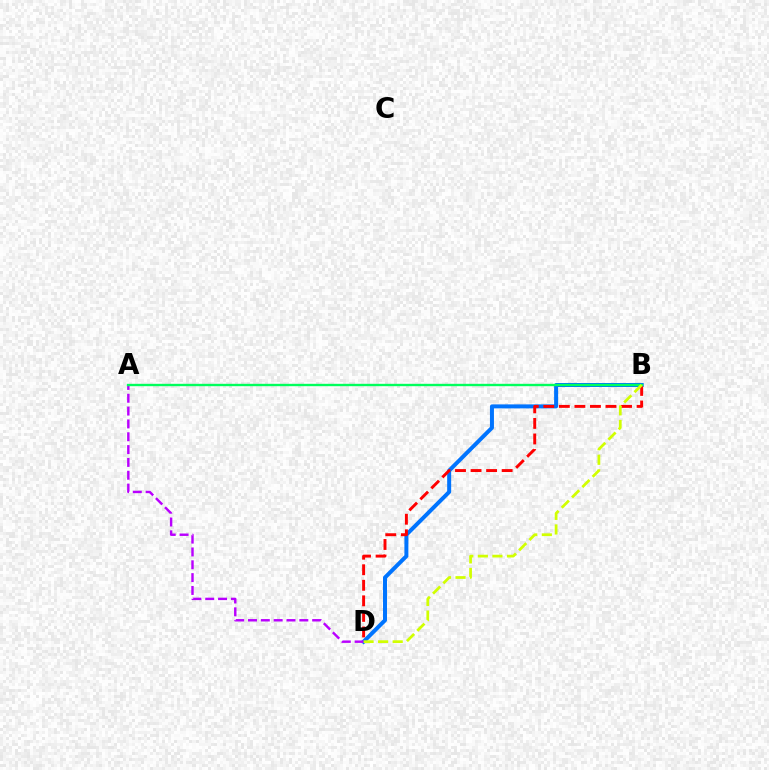{('B', 'D'): [{'color': '#0074ff', 'line_style': 'solid', 'thickness': 2.87}, {'color': '#ff0000', 'line_style': 'dashed', 'thickness': 2.11}, {'color': '#d1ff00', 'line_style': 'dashed', 'thickness': 1.98}], ('A', 'D'): [{'color': '#b900ff', 'line_style': 'dashed', 'thickness': 1.74}], ('A', 'B'): [{'color': '#00ff5c', 'line_style': 'solid', 'thickness': 1.71}]}